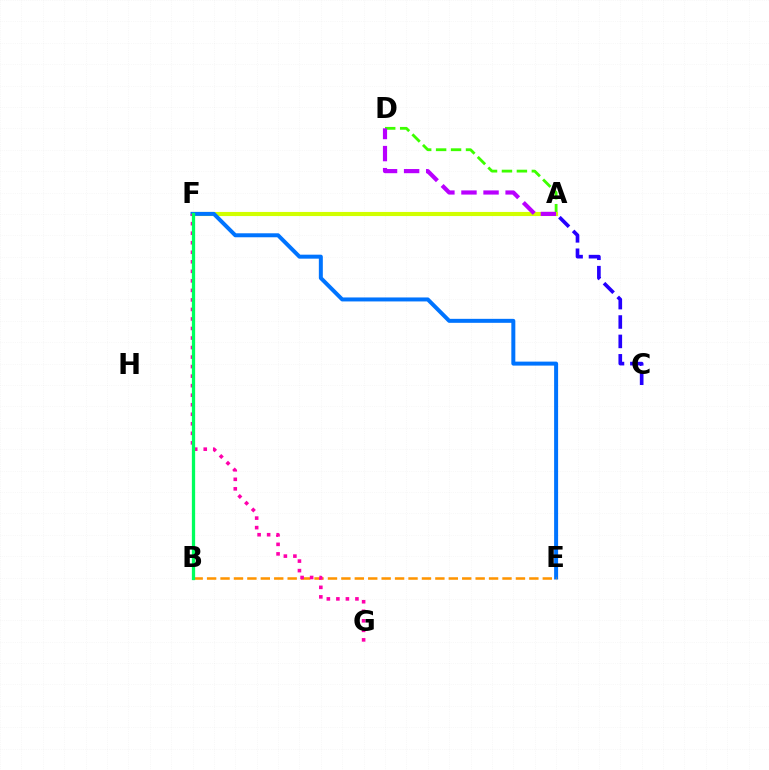{('A', 'D'): [{'color': '#3dff00', 'line_style': 'dashed', 'thickness': 2.03}, {'color': '#b900ff', 'line_style': 'dashed', 'thickness': 3.0}], ('A', 'F'): [{'color': '#00fff6', 'line_style': 'dotted', 'thickness': 2.8}, {'color': '#d1ff00', 'line_style': 'solid', 'thickness': 2.97}], ('E', 'F'): [{'color': '#0074ff', 'line_style': 'solid', 'thickness': 2.87}], ('B', 'E'): [{'color': '#ff9400', 'line_style': 'dashed', 'thickness': 1.82}], ('F', 'G'): [{'color': '#ff00ac', 'line_style': 'dotted', 'thickness': 2.59}], ('A', 'C'): [{'color': '#2500ff', 'line_style': 'dashed', 'thickness': 2.64}], ('B', 'F'): [{'color': '#ff0000', 'line_style': 'dotted', 'thickness': 2.1}, {'color': '#00ff5c', 'line_style': 'solid', 'thickness': 2.36}]}